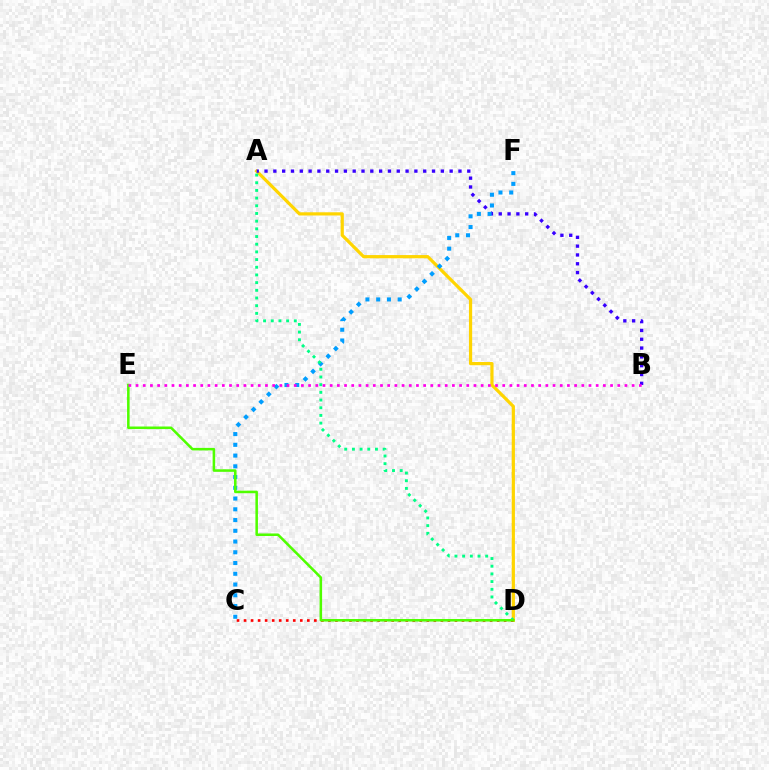{('A', 'D'): [{'color': '#ffd500', 'line_style': 'solid', 'thickness': 2.31}, {'color': '#00ff86', 'line_style': 'dotted', 'thickness': 2.09}], ('A', 'B'): [{'color': '#3700ff', 'line_style': 'dotted', 'thickness': 2.4}], ('C', 'F'): [{'color': '#009eff', 'line_style': 'dotted', 'thickness': 2.92}], ('C', 'D'): [{'color': '#ff0000', 'line_style': 'dotted', 'thickness': 1.91}], ('D', 'E'): [{'color': '#4fff00', 'line_style': 'solid', 'thickness': 1.83}], ('B', 'E'): [{'color': '#ff00ed', 'line_style': 'dotted', 'thickness': 1.95}]}